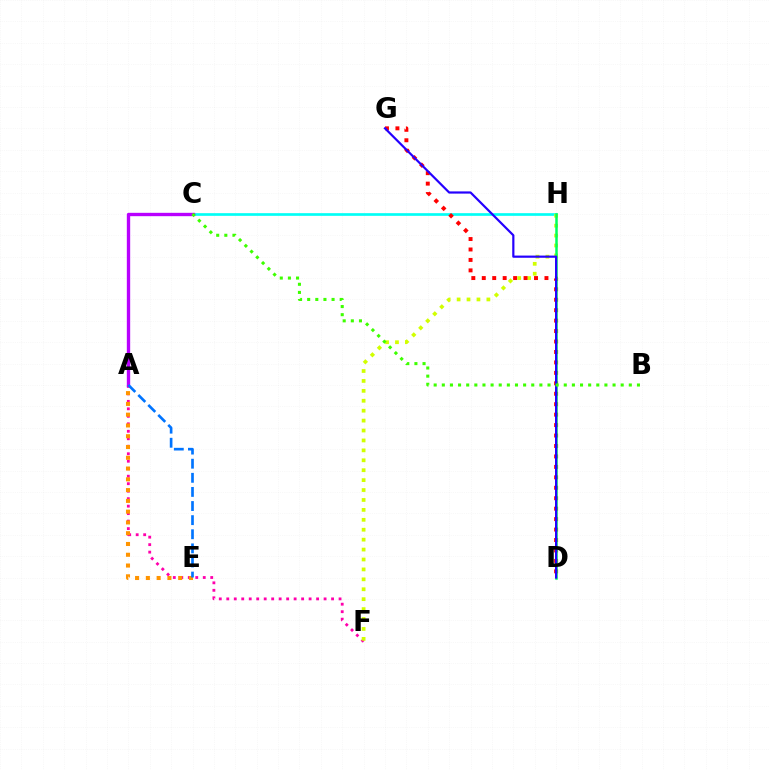{('C', 'H'): [{'color': '#00fff6', 'line_style': 'solid', 'thickness': 1.92}], ('A', 'F'): [{'color': '#ff00ac', 'line_style': 'dotted', 'thickness': 2.03}], ('A', 'E'): [{'color': '#ff9400', 'line_style': 'dotted', 'thickness': 2.93}, {'color': '#0074ff', 'line_style': 'dashed', 'thickness': 1.92}], ('F', 'H'): [{'color': '#d1ff00', 'line_style': 'dotted', 'thickness': 2.7}], ('D', 'G'): [{'color': '#ff0000', 'line_style': 'dotted', 'thickness': 2.84}, {'color': '#2500ff', 'line_style': 'solid', 'thickness': 1.58}], ('A', 'C'): [{'color': '#b900ff', 'line_style': 'solid', 'thickness': 2.41}], ('D', 'H'): [{'color': '#00ff5c', 'line_style': 'solid', 'thickness': 1.8}], ('B', 'C'): [{'color': '#3dff00', 'line_style': 'dotted', 'thickness': 2.21}]}